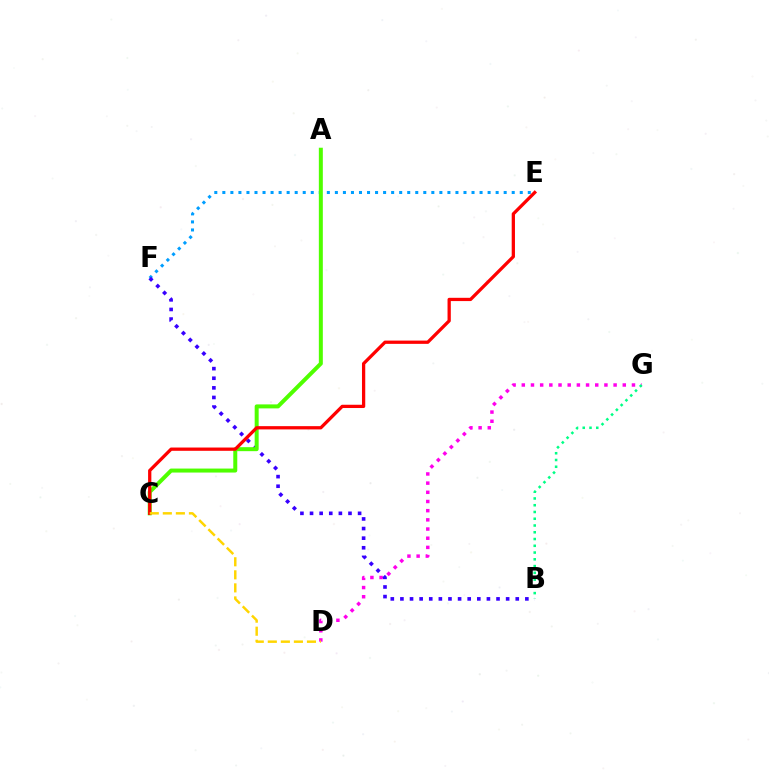{('D', 'G'): [{'color': '#ff00ed', 'line_style': 'dotted', 'thickness': 2.49}], ('E', 'F'): [{'color': '#009eff', 'line_style': 'dotted', 'thickness': 2.18}], ('B', 'F'): [{'color': '#3700ff', 'line_style': 'dotted', 'thickness': 2.61}], ('B', 'G'): [{'color': '#00ff86', 'line_style': 'dotted', 'thickness': 1.84}], ('A', 'C'): [{'color': '#4fff00', 'line_style': 'solid', 'thickness': 2.87}], ('C', 'E'): [{'color': '#ff0000', 'line_style': 'solid', 'thickness': 2.35}], ('C', 'D'): [{'color': '#ffd500', 'line_style': 'dashed', 'thickness': 1.77}]}